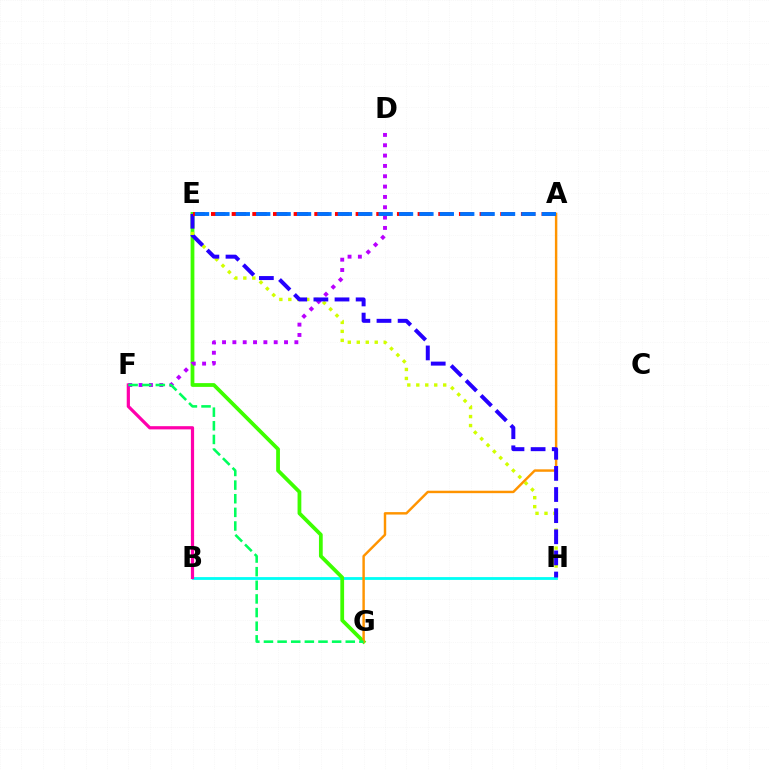{('B', 'H'): [{'color': '#00fff6', 'line_style': 'solid', 'thickness': 2.02}], ('E', 'G'): [{'color': '#3dff00', 'line_style': 'solid', 'thickness': 2.71}], ('B', 'F'): [{'color': '#ff00ac', 'line_style': 'solid', 'thickness': 2.31}], ('E', 'H'): [{'color': '#d1ff00', 'line_style': 'dotted', 'thickness': 2.44}, {'color': '#2500ff', 'line_style': 'dashed', 'thickness': 2.87}], ('A', 'G'): [{'color': '#ff9400', 'line_style': 'solid', 'thickness': 1.76}], ('D', 'F'): [{'color': '#b900ff', 'line_style': 'dotted', 'thickness': 2.81}], ('F', 'G'): [{'color': '#00ff5c', 'line_style': 'dashed', 'thickness': 1.85}], ('A', 'E'): [{'color': '#ff0000', 'line_style': 'dashed', 'thickness': 2.81}, {'color': '#0074ff', 'line_style': 'dashed', 'thickness': 2.77}]}